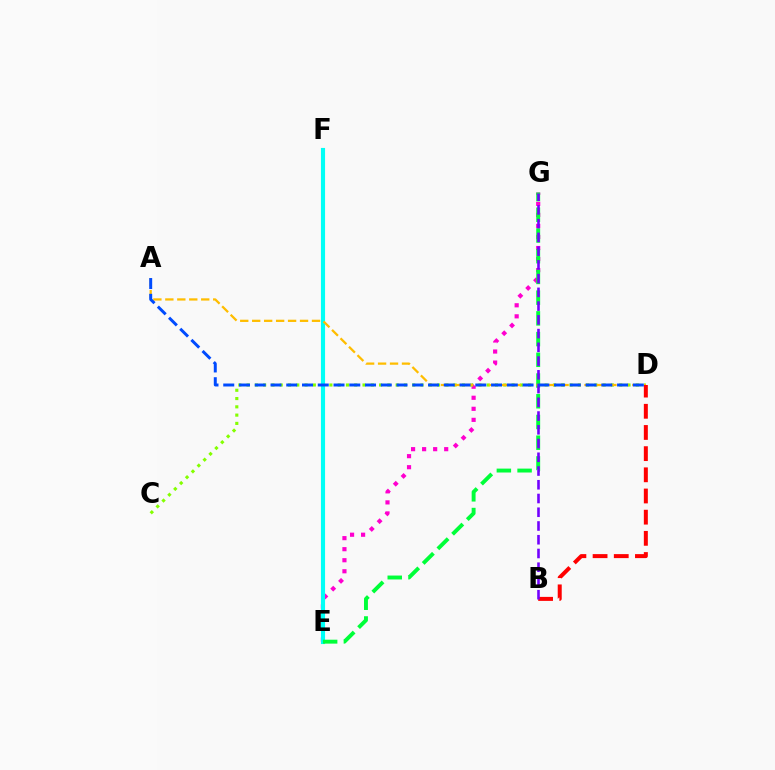{('E', 'G'): [{'color': '#ff00cf', 'line_style': 'dotted', 'thickness': 3.0}, {'color': '#00ff39', 'line_style': 'dashed', 'thickness': 2.82}], ('C', 'D'): [{'color': '#84ff00', 'line_style': 'dotted', 'thickness': 2.25}], ('E', 'F'): [{'color': '#00fff6', 'line_style': 'solid', 'thickness': 2.97}], ('A', 'D'): [{'color': '#ffbd00', 'line_style': 'dashed', 'thickness': 1.62}, {'color': '#004bff', 'line_style': 'dashed', 'thickness': 2.14}], ('B', 'D'): [{'color': '#ff0000', 'line_style': 'dashed', 'thickness': 2.88}], ('B', 'G'): [{'color': '#7200ff', 'line_style': 'dashed', 'thickness': 1.87}]}